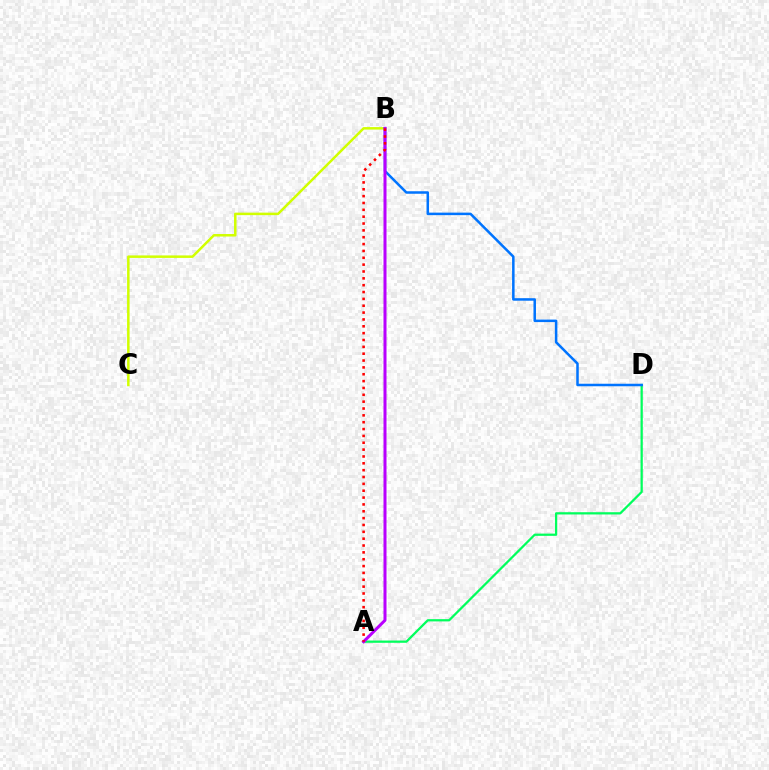{('B', 'C'): [{'color': '#d1ff00', 'line_style': 'solid', 'thickness': 1.8}], ('A', 'D'): [{'color': '#00ff5c', 'line_style': 'solid', 'thickness': 1.62}], ('B', 'D'): [{'color': '#0074ff', 'line_style': 'solid', 'thickness': 1.81}], ('A', 'B'): [{'color': '#b900ff', 'line_style': 'solid', 'thickness': 2.17}, {'color': '#ff0000', 'line_style': 'dotted', 'thickness': 1.86}]}